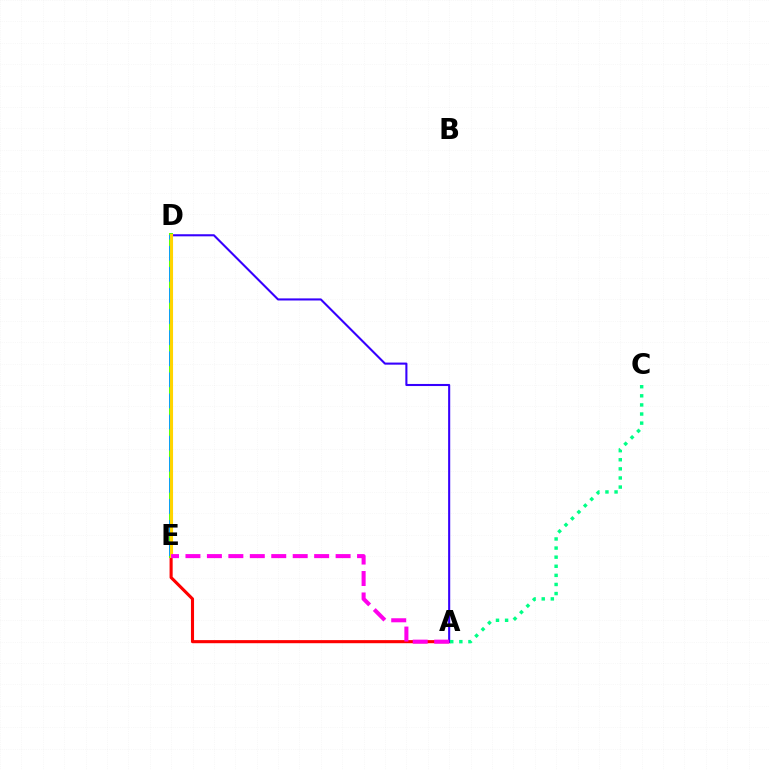{('A', 'E'): [{'color': '#ff0000', 'line_style': 'solid', 'thickness': 2.23}, {'color': '#ff00ed', 'line_style': 'dashed', 'thickness': 2.91}], ('D', 'E'): [{'color': '#4fff00', 'line_style': 'solid', 'thickness': 2.83}, {'color': '#009eff', 'line_style': 'dashed', 'thickness': 2.87}, {'color': '#ffd500', 'line_style': 'solid', 'thickness': 2.23}], ('A', 'D'): [{'color': '#3700ff', 'line_style': 'solid', 'thickness': 1.5}], ('A', 'C'): [{'color': '#00ff86', 'line_style': 'dotted', 'thickness': 2.47}]}